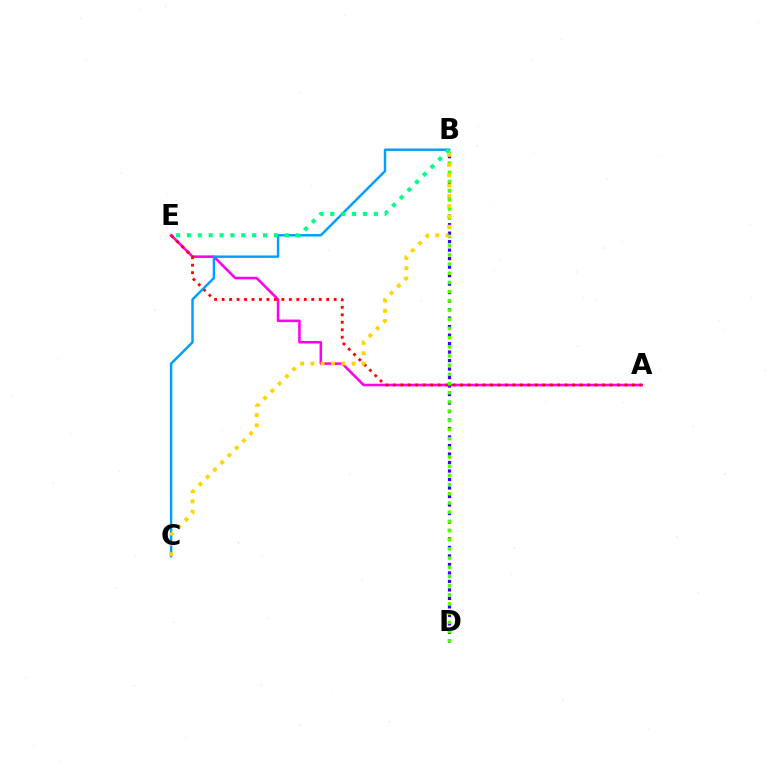{('B', 'D'): [{'color': '#3700ff', 'line_style': 'dotted', 'thickness': 2.31}, {'color': '#4fff00', 'line_style': 'dotted', 'thickness': 2.5}], ('A', 'E'): [{'color': '#ff00ed', 'line_style': 'solid', 'thickness': 1.84}, {'color': '#ff0000', 'line_style': 'dotted', 'thickness': 2.03}], ('B', 'C'): [{'color': '#009eff', 'line_style': 'solid', 'thickness': 1.75}, {'color': '#ffd500', 'line_style': 'dotted', 'thickness': 2.79}], ('B', 'E'): [{'color': '#00ff86', 'line_style': 'dotted', 'thickness': 2.95}]}